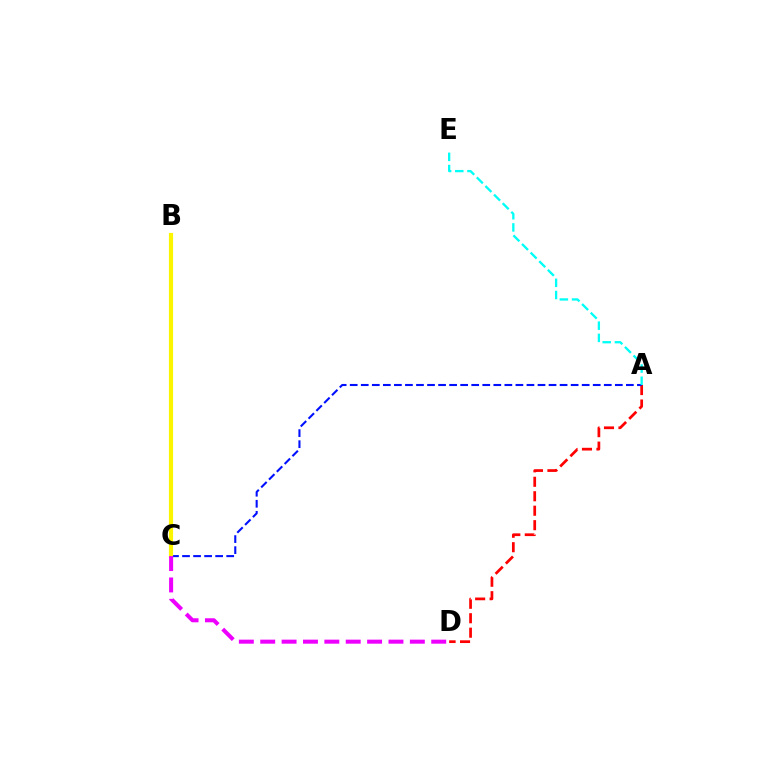{('A', 'D'): [{'color': '#ff0000', 'line_style': 'dashed', 'thickness': 1.97}], ('B', 'C'): [{'color': '#08ff00', 'line_style': 'dashed', 'thickness': 2.13}, {'color': '#fcf500', 'line_style': 'solid', 'thickness': 2.99}], ('A', 'C'): [{'color': '#0010ff', 'line_style': 'dashed', 'thickness': 1.5}], ('A', 'E'): [{'color': '#00fff6', 'line_style': 'dashed', 'thickness': 1.66}], ('C', 'D'): [{'color': '#ee00ff', 'line_style': 'dashed', 'thickness': 2.9}]}